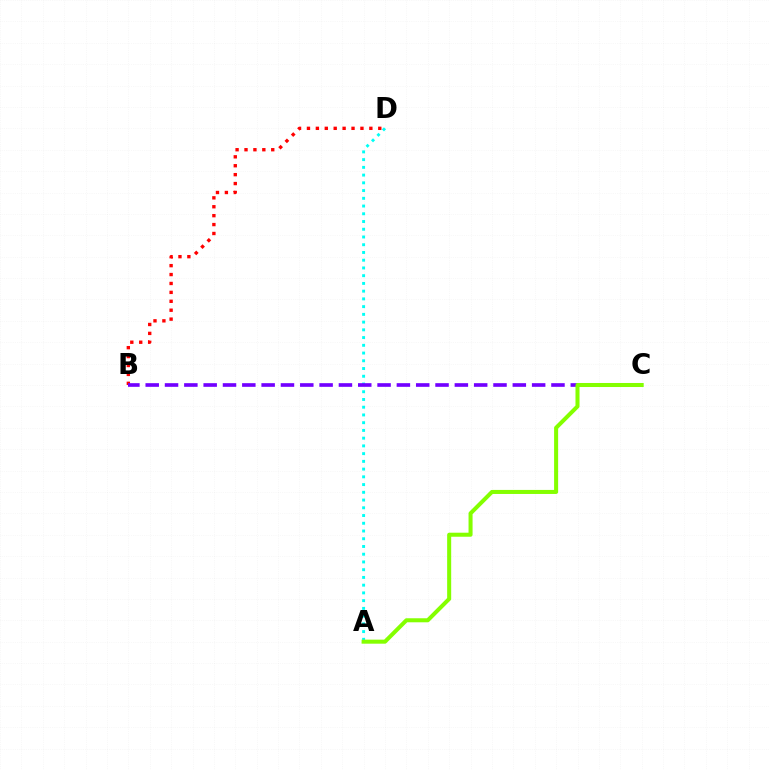{('B', 'D'): [{'color': '#ff0000', 'line_style': 'dotted', 'thickness': 2.42}], ('A', 'D'): [{'color': '#00fff6', 'line_style': 'dotted', 'thickness': 2.1}], ('B', 'C'): [{'color': '#7200ff', 'line_style': 'dashed', 'thickness': 2.62}], ('A', 'C'): [{'color': '#84ff00', 'line_style': 'solid', 'thickness': 2.9}]}